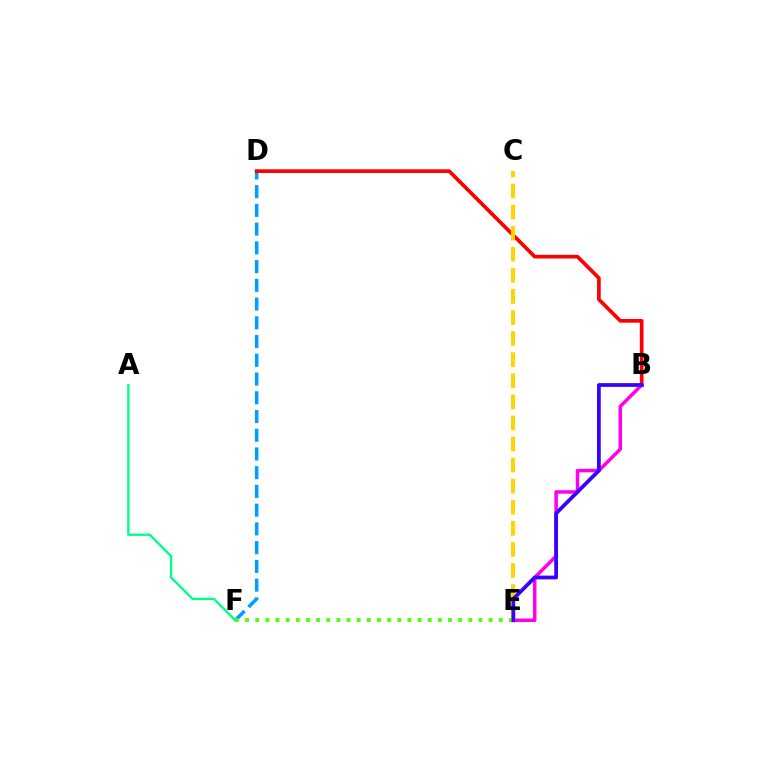{('B', 'E'): [{'color': '#ff00ed', 'line_style': 'solid', 'thickness': 2.52}, {'color': '#3700ff', 'line_style': 'solid', 'thickness': 2.7}], ('D', 'F'): [{'color': '#009eff', 'line_style': 'dashed', 'thickness': 2.55}], ('E', 'F'): [{'color': '#4fff00', 'line_style': 'dotted', 'thickness': 2.76}], ('A', 'F'): [{'color': '#00ff86', 'line_style': 'solid', 'thickness': 1.71}], ('B', 'D'): [{'color': '#ff0000', 'line_style': 'solid', 'thickness': 2.65}], ('C', 'E'): [{'color': '#ffd500', 'line_style': 'dashed', 'thickness': 2.86}]}